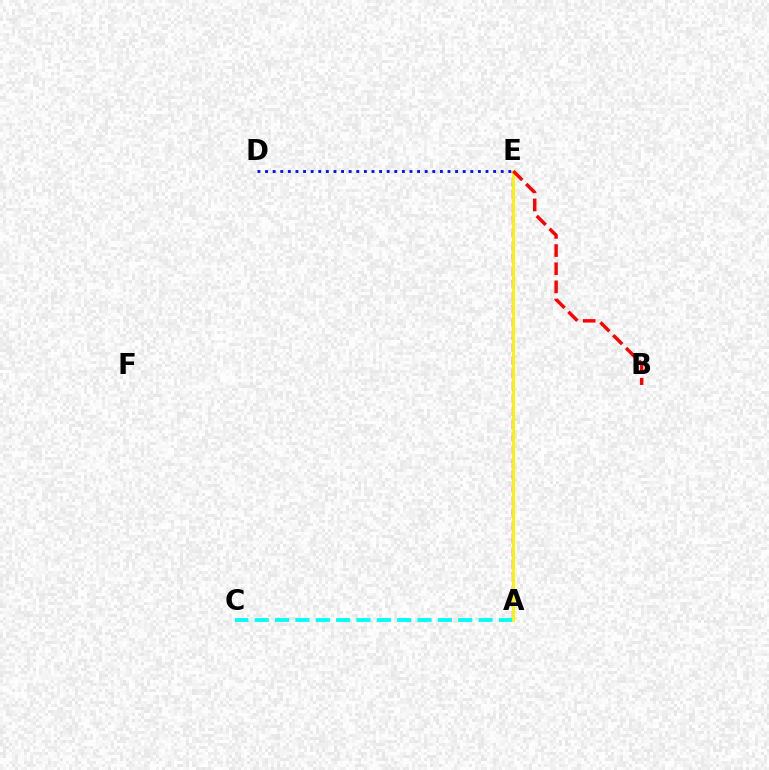{('A', 'E'): [{'color': '#ee00ff', 'line_style': 'dashed', 'thickness': 1.73}, {'color': '#08ff00', 'line_style': 'dotted', 'thickness': 1.91}, {'color': '#fcf500', 'line_style': 'solid', 'thickness': 2.11}], ('A', 'C'): [{'color': '#00fff6', 'line_style': 'dashed', 'thickness': 2.76}], ('B', 'E'): [{'color': '#ff0000', 'line_style': 'dashed', 'thickness': 2.47}], ('D', 'E'): [{'color': '#0010ff', 'line_style': 'dotted', 'thickness': 2.07}]}